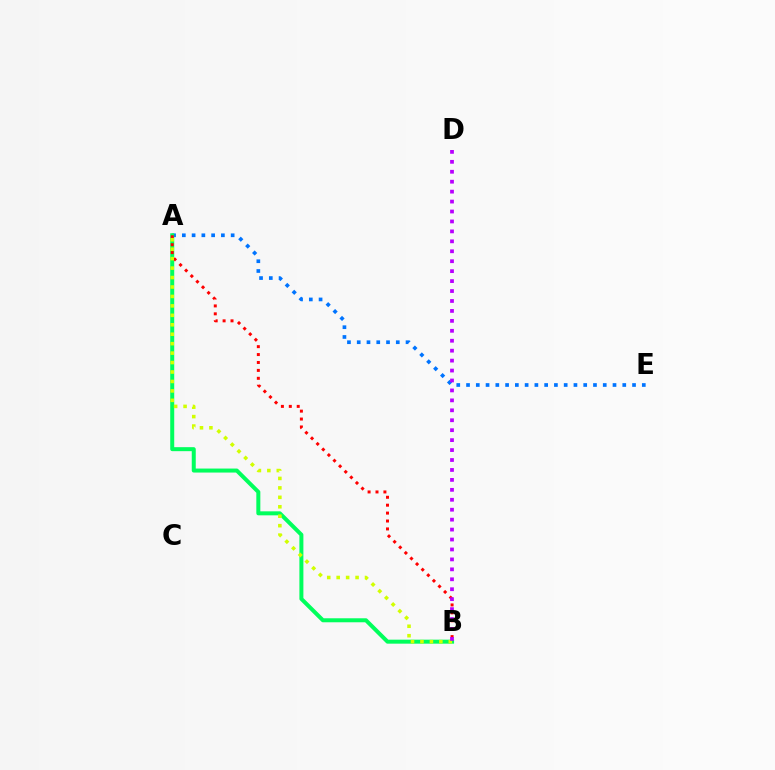{('A', 'E'): [{'color': '#0074ff', 'line_style': 'dotted', 'thickness': 2.65}], ('A', 'B'): [{'color': '#00ff5c', 'line_style': 'solid', 'thickness': 2.88}, {'color': '#ff0000', 'line_style': 'dotted', 'thickness': 2.15}, {'color': '#d1ff00', 'line_style': 'dotted', 'thickness': 2.57}], ('B', 'D'): [{'color': '#b900ff', 'line_style': 'dotted', 'thickness': 2.7}]}